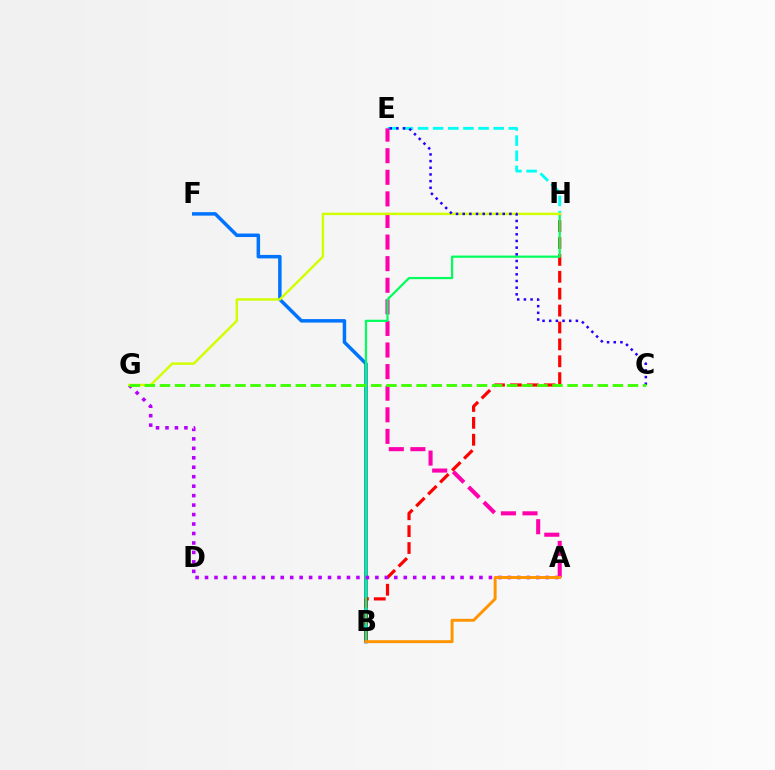{('E', 'H'): [{'color': '#00fff6', 'line_style': 'dashed', 'thickness': 2.06}], ('A', 'E'): [{'color': '#ff00ac', 'line_style': 'dashed', 'thickness': 2.93}], ('B', 'F'): [{'color': '#0074ff', 'line_style': 'solid', 'thickness': 2.51}], ('B', 'H'): [{'color': '#ff0000', 'line_style': 'dashed', 'thickness': 2.29}, {'color': '#00ff5c', 'line_style': 'solid', 'thickness': 1.6}], ('A', 'G'): [{'color': '#b900ff', 'line_style': 'dotted', 'thickness': 2.57}], ('G', 'H'): [{'color': '#d1ff00', 'line_style': 'solid', 'thickness': 1.76}], ('C', 'E'): [{'color': '#2500ff', 'line_style': 'dotted', 'thickness': 1.81}], ('A', 'B'): [{'color': '#ff9400', 'line_style': 'solid', 'thickness': 2.11}], ('C', 'G'): [{'color': '#3dff00', 'line_style': 'dashed', 'thickness': 2.05}]}